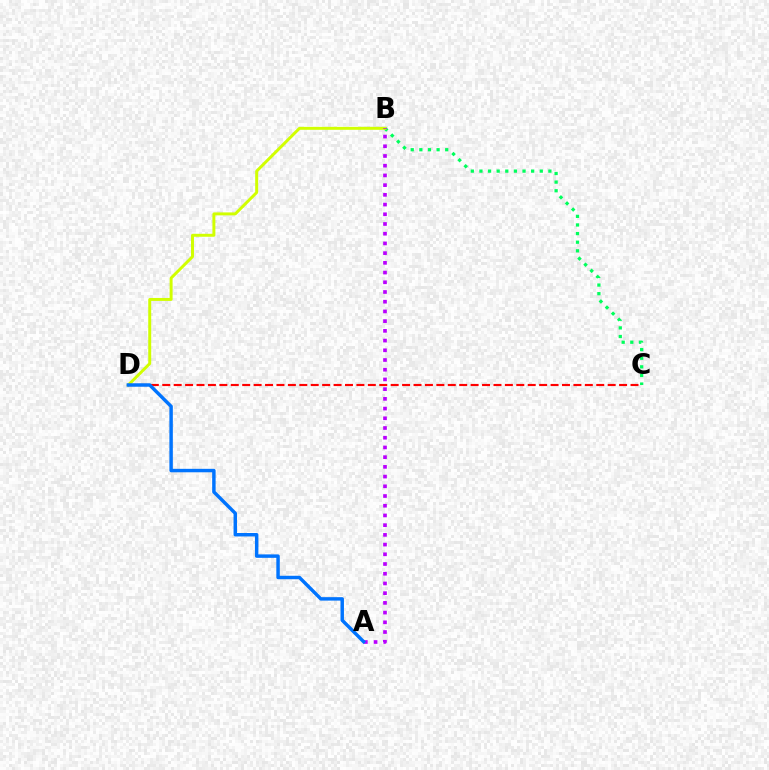{('B', 'C'): [{'color': '#00ff5c', 'line_style': 'dotted', 'thickness': 2.34}], ('B', 'D'): [{'color': '#d1ff00', 'line_style': 'solid', 'thickness': 2.13}], ('C', 'D'): [{'color': '#ff0000', 'line_style': 'dashed', 'thickness': 1.55}], ('A', 'B'): [{'color': '#b900ff', 'line_style': 'dotted', 'thickness': 2.64}], ('A', 'D'): [{'color': '#0074ff', 'line_style': 'solid', 'thickness': 2.49}]}